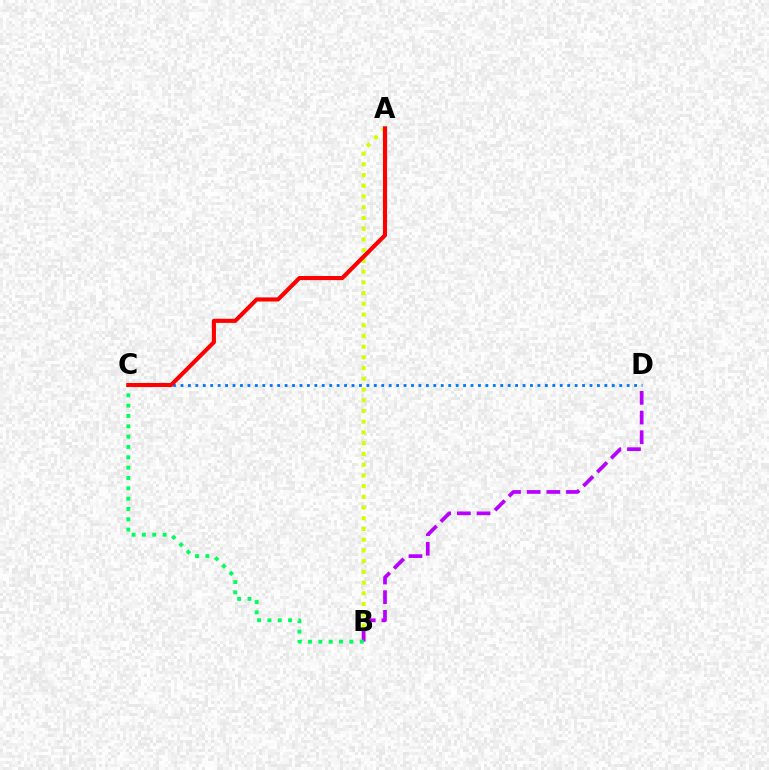{('A', 'B'): [{'color': '#d1ff00', 'line_style': 'dotted', 'thickness': 2.91}], ('B', 'D'): [{'color': '#b900ff', 'line_style': 'dashed', 'thickness': 2.67}], ('B', 'C'): [{'color': '#00ff5c', 'line_style': 'dotted', 'thickness': 2.81}], ('C', 'D'): [{'color': '#0074ff', 'line_style': 'dotted', 'thickness': 2.02}], ('A', 'C'): [{'color': '#ff0000', 'line_style': 'solid', 'thickness': 2.96}]}